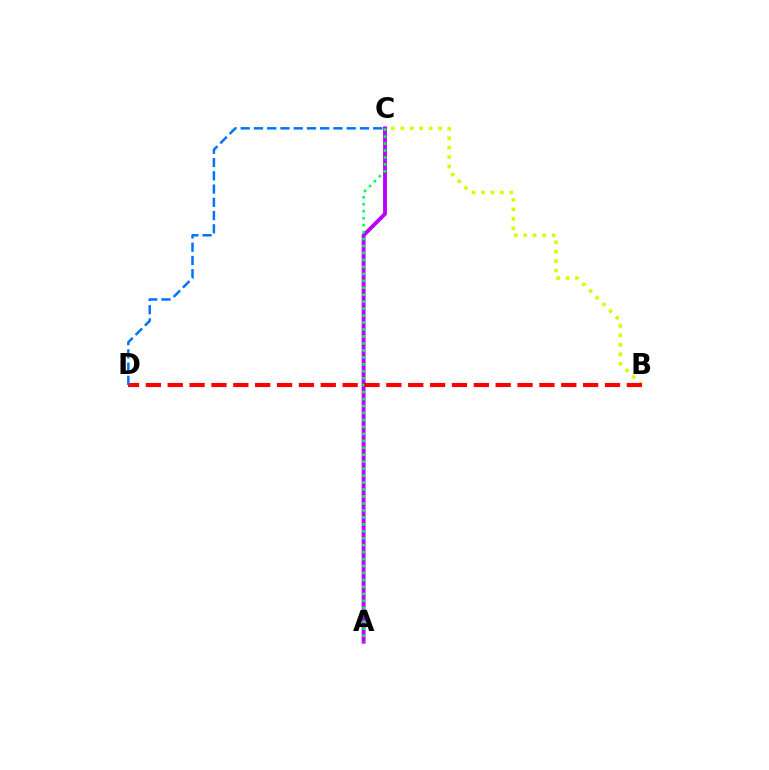{('A', 'C'): [{'color': '#b900ff', 'line_style': 'solid', 'thickness': 2.78}, {'color': '#00ff5c', 'line_style': 'dotted', 'thickness': 1.89}], ('B', 'C'): [{'color': '#d1ff00', 'line_style': 'dotted', 'thickness': 2.57}], ('B', 'D'): [{'color': '#ff0000', 'line_style': 'dashed', 'thickness': 2.97}], ('C', 'D'): [{'color': '#0074ff', 'line_style': 'dashed', 'thickness': 1.8}]}